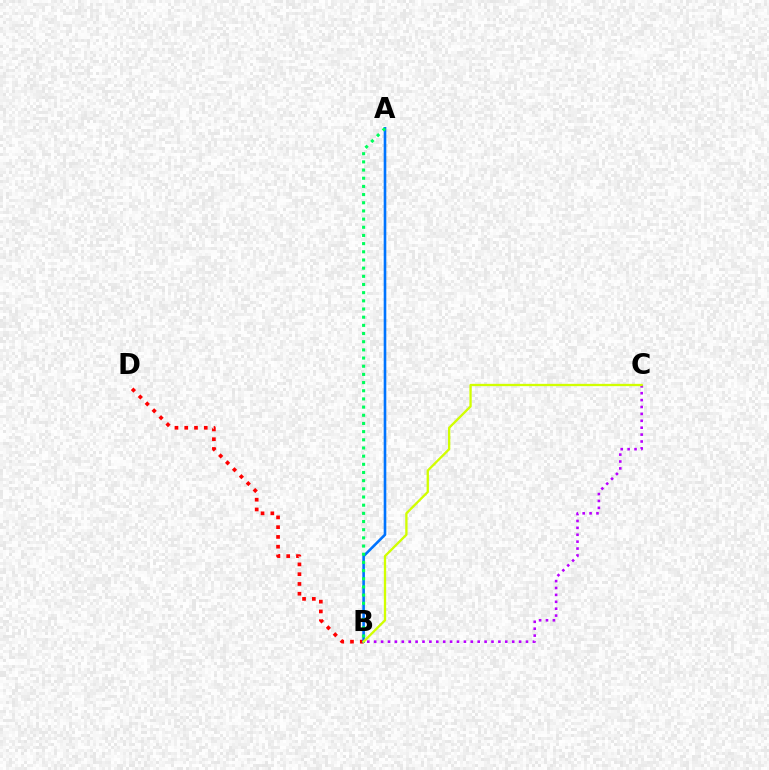{('B', 'C'): [{'color': '#b900ff', 'line_style': 'dotted', 'thickness': 1.87}, {'color': '#d1ff00', 'line_style': 'solid', 'thickness': 1.66}], ('B', 'D'): [{'color': '#ff0000', 'line_style': 'dotted', 'thickness': 2.66}], ('A', 'B'): [{'color': '#0074ff', 'line_style': 'solid', 'thickness': 1.88}, {'color': '#00ff5c', 'line_style': 'dotted', 'thickness': 2.22}]}